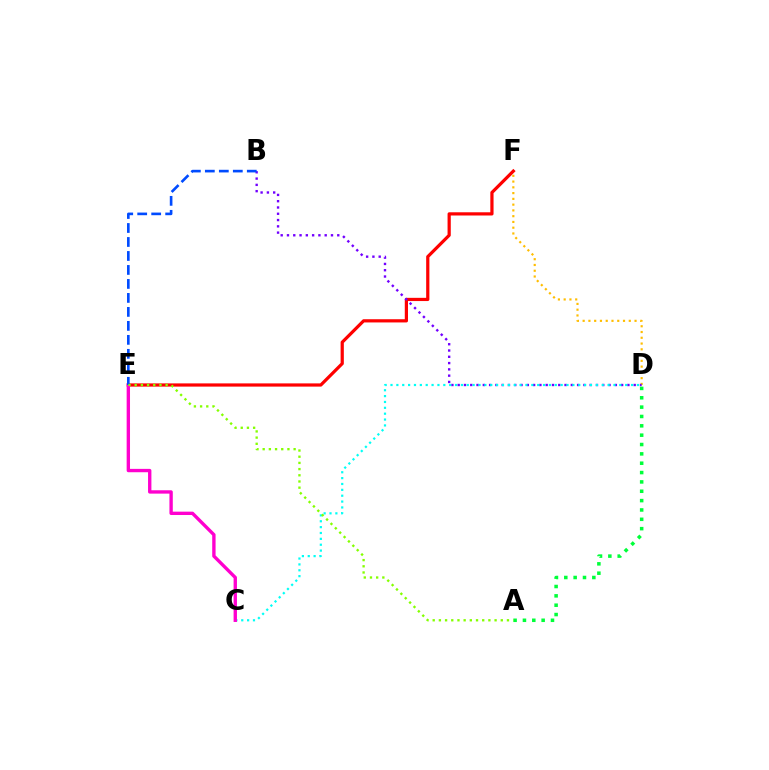{('A', 'D'): [{'color': '#00ff39', 'line_style': 'dotted', 'thickness': 2.54}], ('E', 'F'): [{'color': '#ff0000', 'line_style': 'solid', 'thickness': 2.32}], ('D', 'F'): [{'color': '#ffbd00', 'line_style': 'dotted', 'thickness': 1.57}], ('B', 'D'): [{'color': '#7200ff', 'line_style': 'dotted', 'thickness': 1.71}], ('C', 'D'): [{'color': '#00fff6', 'line_style': 'dotted', 'thickness': 1.59}], ('C', 'E'): [{'color': '#ff00cf', 'line_style': 'solid', 'thickness': 2.42}], ('B', 'E'): [{'color': '#004bff', 'line_style': 'dashed', 'thickness': 1.9}], ('A', 'E'): [{'color': '#84ff00', 'line_style': 'dotted', 'thickness': 1.68}]}